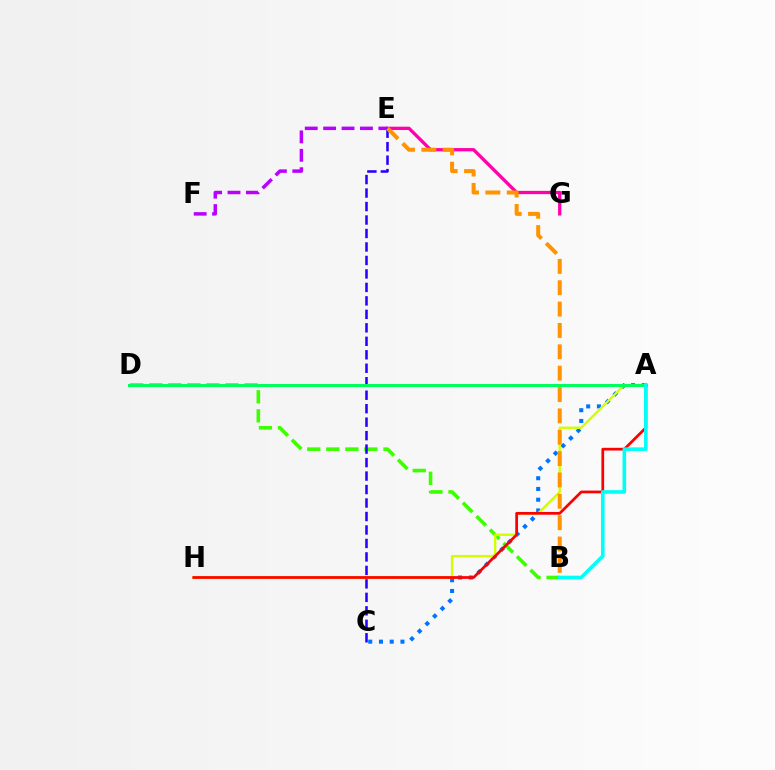{('E', 'G'): [{'color': '#ff00ac', 'line_style': 'solid', 'thickness': 2.37}], ('B', 'D'): [{'color': '#3dff00', 'line_style': 'dashed', 'thickness': 2.59}], ('A', 'C'): [{'color': '#0074ff', 'line_style': 'dotted', 'thickness': 2.92}], ('E', 'F'): [{'color': '#b900ff', 'line_style': 'dashed', 'thickness': 2.5}], ('A', 'H'): [{'color': '#d1ff00', 'line_style': 'solid', 'thickness': 1.73}, {'color': '#ff0000', 'line_style': 'solid', 'thickness': 1.97}], ('C', 'E'): [{'color': '#2500ff', 'line_style': 'dashed', 'thickness': 1.83}], ('A', 'D'): [{'color': '#00ff5c', 'line_style': 'solid', 'thickness': 2.17}], ('A', 'B'): [{'color': '#00fff6', 'line_style': 'solid', 'thickness': 2.6}], ('B', 'E'): [{'color': '#ff9400', 'line_style': 'dashed', 'thickness': 2.9}]}